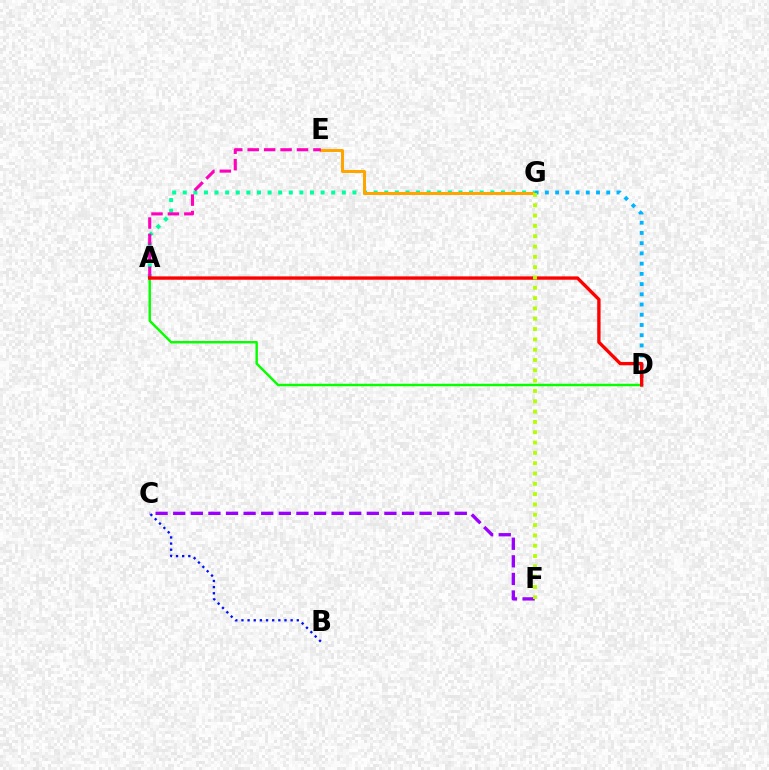{('A', 'G'): [{'color': '#00ff9d', 'line_style': 'dotted', 'thickness': 2.88}], ('E', 'G'): [{'color': '#ffa500', 'line_style': 'solid', 'thickness': 2.16}], ('C', 'F'): [{'color': '#9b00ff', 'line_style': 'dashed', 'thickness': 2.39}], ('D', 'G'): [{'color': '#00b5ff', 'line_style': 'dotted', 'thickness': 2.78}], ('A', 'D'): [{'color': '#08ff00', 'line_style': 'solid', 'thickness': 1.76}, {'color': '#ff0000', 'line_style': 'solid', 'thickness': 2.42}], ('B', 'C'): [{'color': '#0010ff', 'line_style': 'dotted', 'thickness': 1.67}], ('A', 'E'): [{'color': '#ff00bd', 'line_style': 'dashed', 'thickness': 2.23}], ('F', 'G'): [{'color': '#b3ff00', 'line_style': 'dotted', 'thickness': 2.8}]}